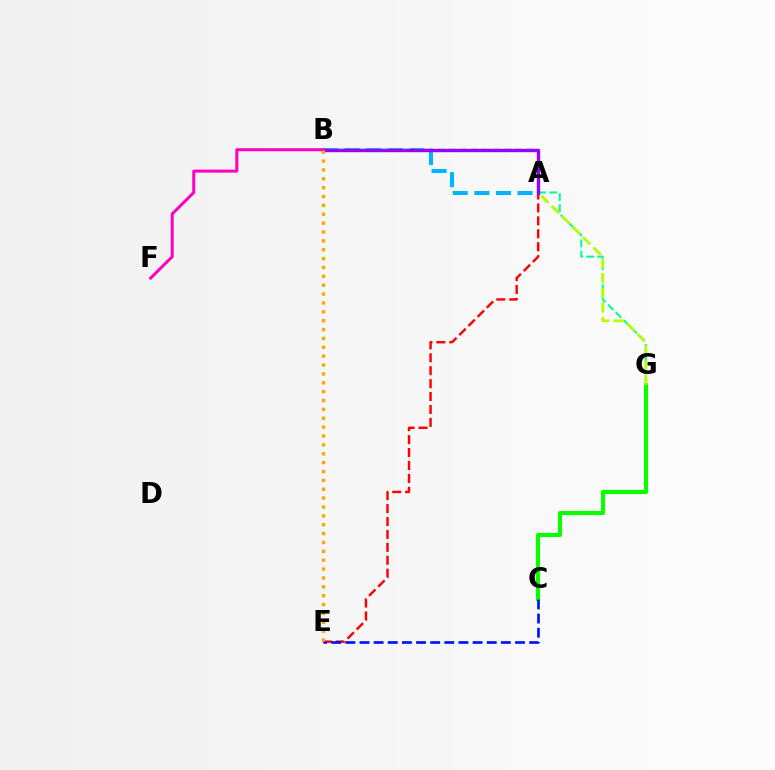{('A', 'E'): [{'color': '#ff0000', 'line_style': 'dashed', 'thickness': 1.76}], ('A', 'B'): [{'color': '#00b5ff', 'line_style': 'dashed', 'thickness': 2.93}, {'color': '#9b00ff', 'line_style': 'solid', 'thickness': 2.43}], ('B', 'G'): [{'color': '#00ff9d', 'line_style': 'dashed', 'thickness': 1.5}], ('C', 'G'): [{'color': '#08ff00', 'line_style': 'solid', 'thickness': 2.97}], ('C', 'E'): [{'color': '#0010ff', 'line_style': 'dashed', 'thickness': 1.92}], ('B', 'F'): [{'color': '#ff00bd', 'line_style': 'solid', 'thickness': 2.18}], ('A', 'G'): [{'color': '#b3ff00', 'line_style': 'dashed', 'thickness': 2.0}], ('B', 'E'): [{'color': '#ffa500', 'line_style': 'dotted', 'thickness': 2.41}]}